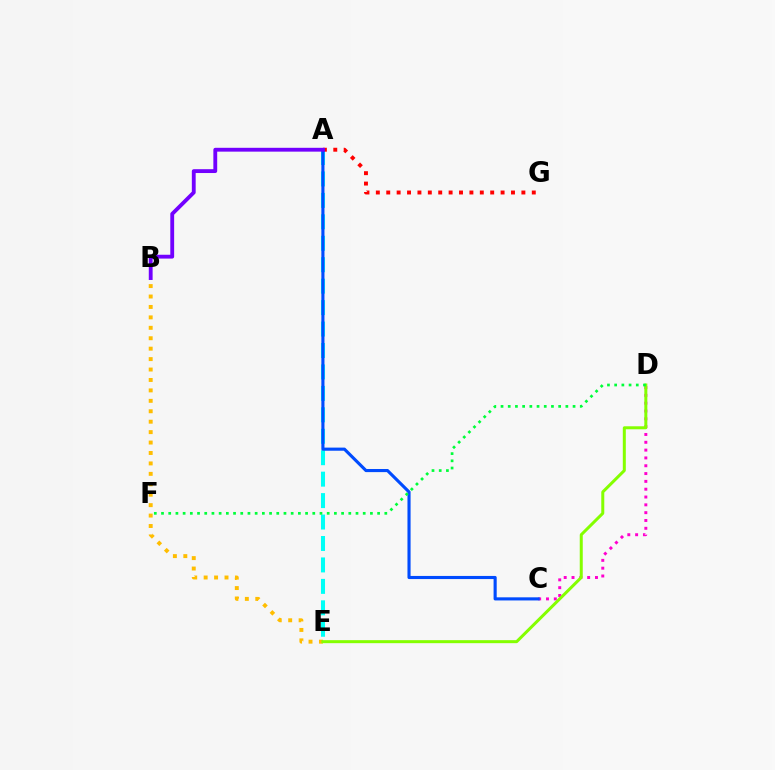{('A', 'E'): [{'color': '#00fff6', 'line_style': 'dashed', 'thickness': 2.91}], ('C', 'D'): [{'color': '#ff00cf', 'line_style': 'dotted', 'thickness': 2.12}], ('B', 'E'): [{'color': '#ffbd00', 'line_style': 'dotted', 'thickness': 2.83}], ('A', 'G'): [{'color': '#ff0000', 'line_style': 'dotted', 'thickness': 2.82}], ('D', 'E'): [{'color': '#84ff00', 'line_style': 'solid', 'thickness': 2.16}], ('A', 'C'): [{'color': '#004bff', 'line_style': 'solid', 'thickness': 2.25}], ('A', 'B'): [{'color': '#7200ff', 'line_style': 'solid', 'thickness': 2.76}], ('D', 'F'): [{'color': '#00ff39', 'line_style': 'dotted', 'thickness': 1.96}]}